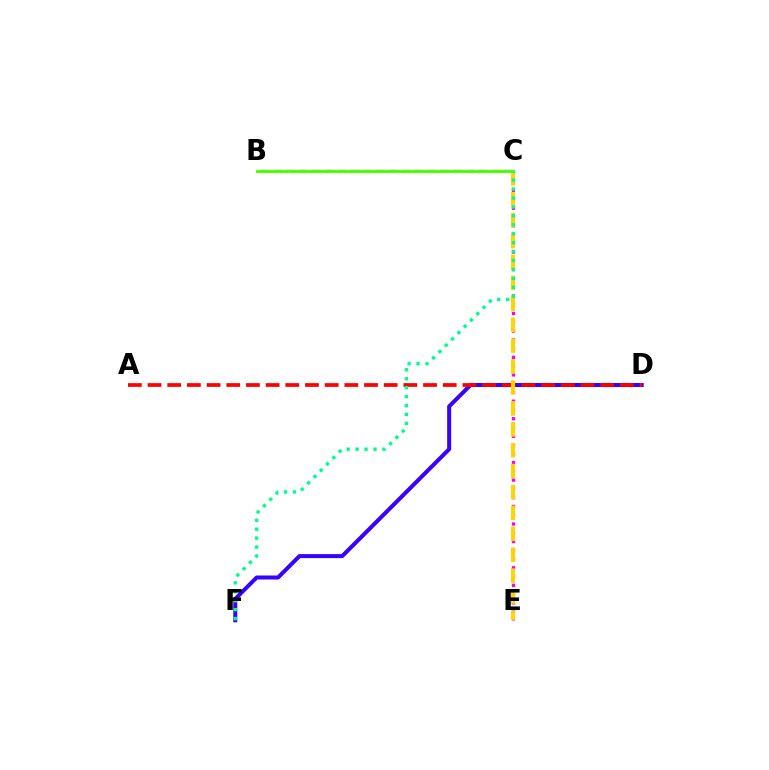{('B', 'C'): [{'color': '#009eff', 'line_style': 'dashed', 'thickness': 1.74}, {'color': '#4fff00', 'line_style': 'solid', 'thickness': 2.13}], ('C', 'E'): [{'color': '#ff00ed', 'line_style': 'dotted', 'thickness': 2.38}, {'color': '#ffd500', 'line_style': 'dashed', 'thickness': 2.84}], ('D', 'F'): [{'color': '#3700ff', 'line_style': 'solid', 'thickness': 2.89}], ('A', 'D'): [{'color': '#ff0000', 'line_style': 'dashed', 'thickness': 2.67}], ('C', 'F'): [{'color': '#00ff86', 'line_style': 'dotted', 'thickness': 2.43}]}